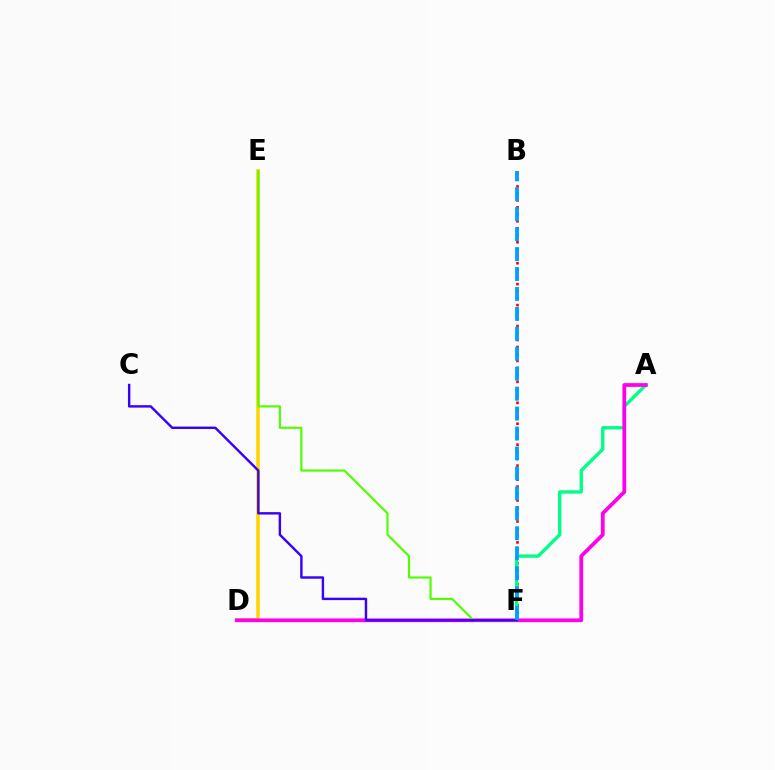{('B', 'F'): [{'color': '#ff0000', 'line_style': 'dotted', 'thickness': 1.9}, {'color': '#009eff', 'line_style': 'dashed', 'thickness': 2.71}], ('D', 'E'): [{'color': '#ffd500', 'line_style': 'solid', 'thickness': 2.56}], ('A', 'F'): [{'color': '#00ff86', 'line_style': 'solid', 'thickness': 2.42}], ('A', 'D'): [{'color': '#ff00ed', 'line_style': 'solid', 'thickness': 2.7}], ('E', 'F'): [{'color': '#4fff00', 'line_style': 'solid', 'thickness': 1.55}], ('C', 'F'): [{'color': '#3700ff', 'line_style': 'solid', 'thickness': 1.74}]}